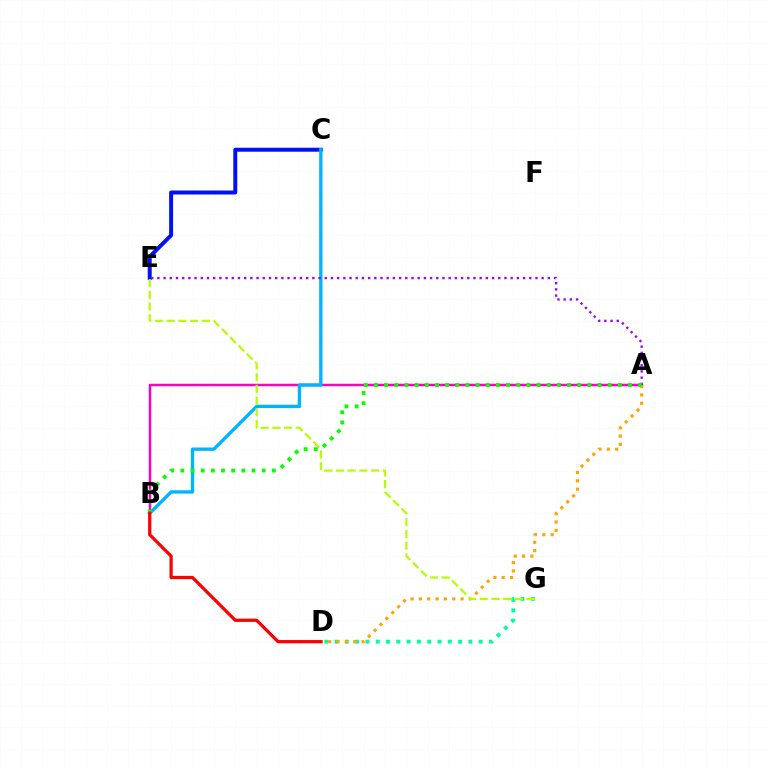{('A', 'B'): [{'color': '#ff00bd', 'line_style': 'solid', 'thickness': 1.78}, {'color': '#08ff00', 'line_style': 'dotted', 'thickness': 2.76}], ('C', 'E'): [{'color': '#0010ff', 'line_style': 'solid', 'thickness': 2.86}], ('D', 'G'): [{'color': '#00ff9d', 'line_style': 'dotted', 'thickness': 2.8}], ('B', 'C'): [{'color': '#00b5ff', 'line_style': 'solid', 'thickness': 2.41}], ('A', 'E'): [{'color': '#9b00ff', 'line_style': 'dotted', 'thickness': 1.68}], ('A', 'D'): [{'color': '#ffa500', 'line_style': 'dotted', 'thickness': 2.26}], ('B', 'D'): [{'color': '#ff0000', 'line_style': 'solid', 'thickness': 2.33}], ('E', 'G'): [{'color': '#b3ff00', 'line_style': 'dashed', 'thickness': 1.59}]}